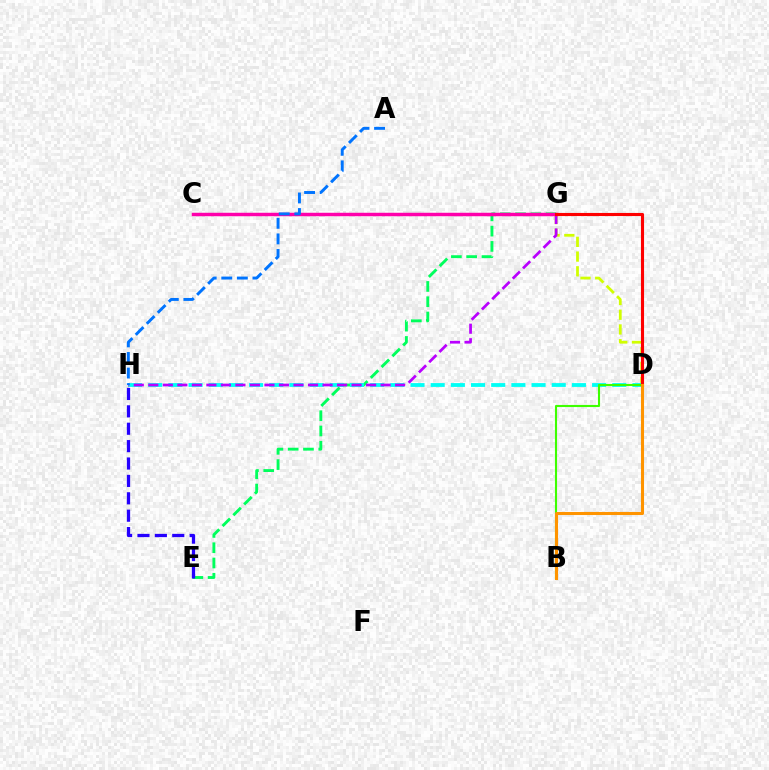{('D', 'G'): [{'color': '#d1ff00', 'line_style': 'dashed', 'thickness': 2.0}, {'color': '#ff0000', 'line_style': 'solid', 'thickness': 2.23}], ('E', 'G'): [{'color': '#00ff5c', 'line_style': 'dashed', 'thickness': 2.08}], ('D', 'H'): [{'color': '#00fff6', 'line_style': 'dashed', 'thickness': 2.74}], ('G', 'H'): [{'color': '#b900ff', 'line_style': 'dashed', 'thickness': 1.97}], ('B', 'D'): [{'color': '#3dff00', 'line_style': 'solid', 'thickness': 1.52}, {'color': '#ff9400', 'line_style': 'solid', 'thickness': 2.2}], ('E', 'H'): [{'color': '#2500ff', 'line_style': 'dashed', 'thickness': 2.36}], ('C', 'G'): [{'color': '#ff00ac', 'line_style': 'solid', 'thickness': 2.49}], ('A', 'H'): [{'color': '#0074ff', 'line_style': 'dashed', 'thickness': 2.12}]}